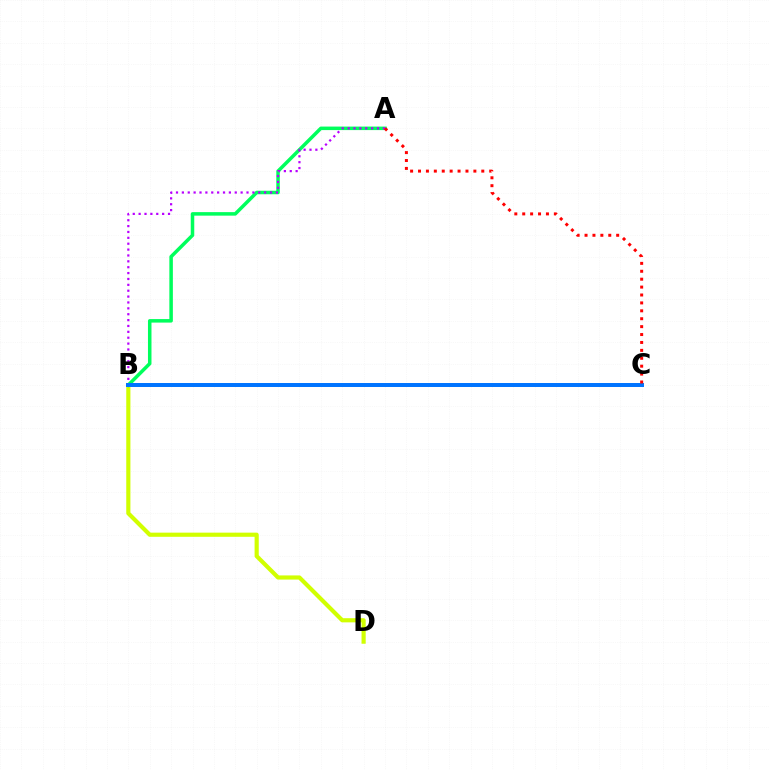{('B', 'D'): [{'color': '#d1ff00', 'line_style': 'solid', 'thickness': 2.99}], ('A', 'B'): [{'color': '#00ff5c', 'line_style': 'solid', 'thickness': 2.53}, {'color': '#b900ff', 'line_style': 'dotted', 'thickness': 1.6}], ('B', 'C'): [{'color': '#0074ff', 'line_style': 'solid', 'thickness': 2.87}], ('A', 'C'): [{'color': '#ff0000', 'line_style': 'dotted', 'thickness': 2.15}]}